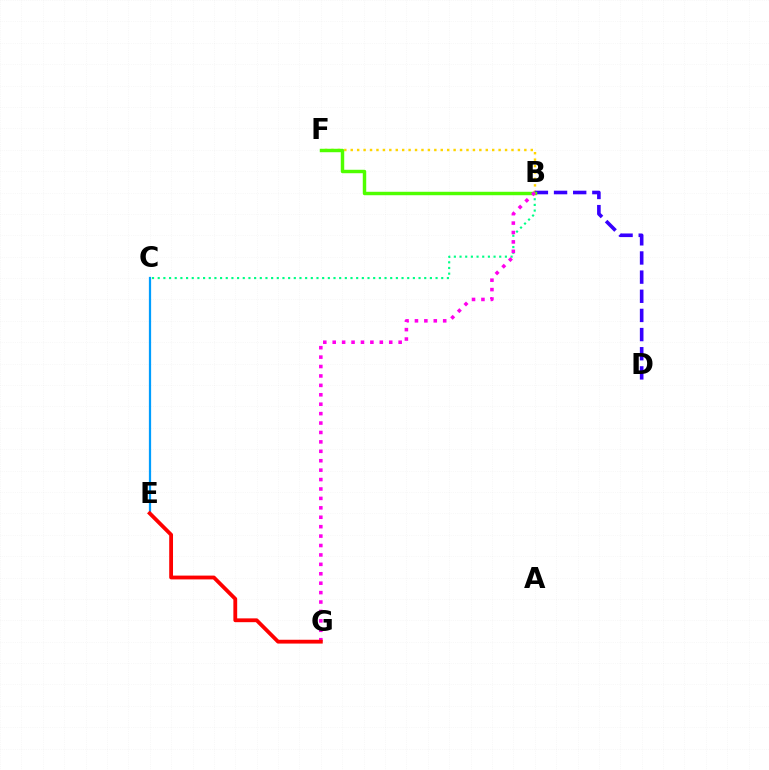{('B', 'F'): [{'color': '#ffd500', 'line_style': 'dotted', 'thickness': 1.75}, {'color': '#4fff00', 'line_style': 'solid', 'thickness': 2.48}], ('B', 'D'): [{'color': '#3700ff', 'line_style': 'dashed', 'thickness': 2.6}], ('B', 'C'): [{'color': '#00ff86', 'line_style': 'dotted', 'thickness': 1.54}], ('C', 'E'): [{'color': '#009eff', 'line_style': 'solid', 'thickness': 1.61}], ('B', 'G'): [{'color': '#ff00ed', 'line_style': 'dotted', 'thickness': 2.56}], ('E', 'G'): [{'color': '#ff0000', 'line_style': 'solid', 'thickness': 2.74}]}